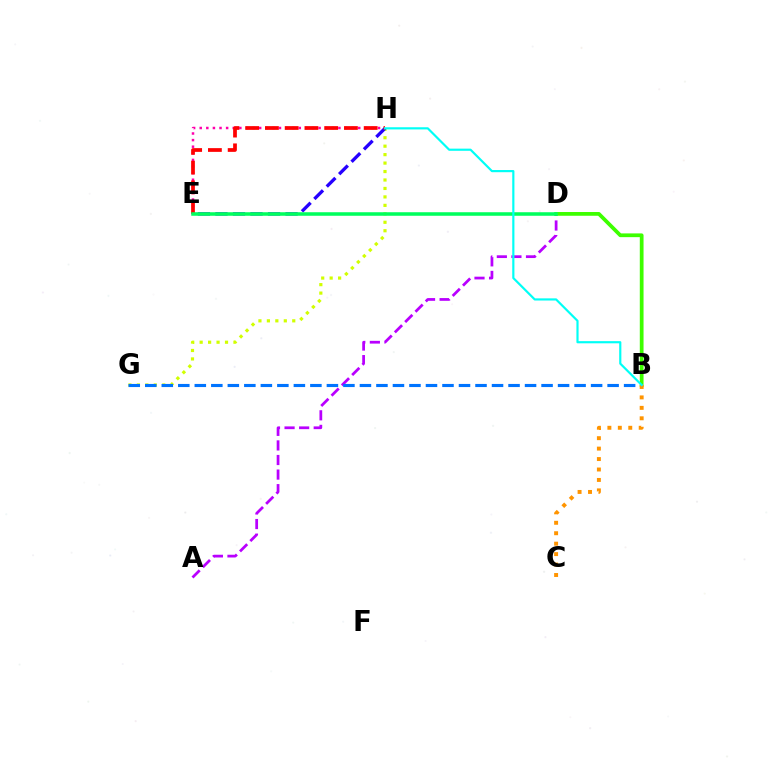{('A', 'D'): [{'color': '#b900ff', 'line_style': 'dashed', 'thickness': 1.98}], ('B', 'D'): [{'color': '#3dff00', 'line_style': 'solid', 'thickness': 2.7}], ('G', 'H'): [{'color': '#d1ff00', 'line_style': 'dotted', 'thickness': 2.3}], ('B', 'G'): [{'color': '#0074ff', 'line_style': 'dashed', 'thickness': 2.24}], ('E', 'H'): [{'color': '#ff00ac', 'line_style': 'dotted', 'thickness': 1.79}, {'color': '#2500ff', 'line_style': 'dashed', 'thickness': 2.38}, {'color': '#ff0000', 'line_style': 'dashed', 'thickness': 2.68}], ('B', 'C'): [{'color': '#ff9400', 'line_style': 'dotted', 'thickness': 2.84}], ('D', 'E'): [{'color': '#00ff5c', 'line_style': 'solid', 'thickness': 2.55}], ('B', 'H'): [{'color': '#00fff6', 'line_style': 'solid', 'thickness': 1.57}]}